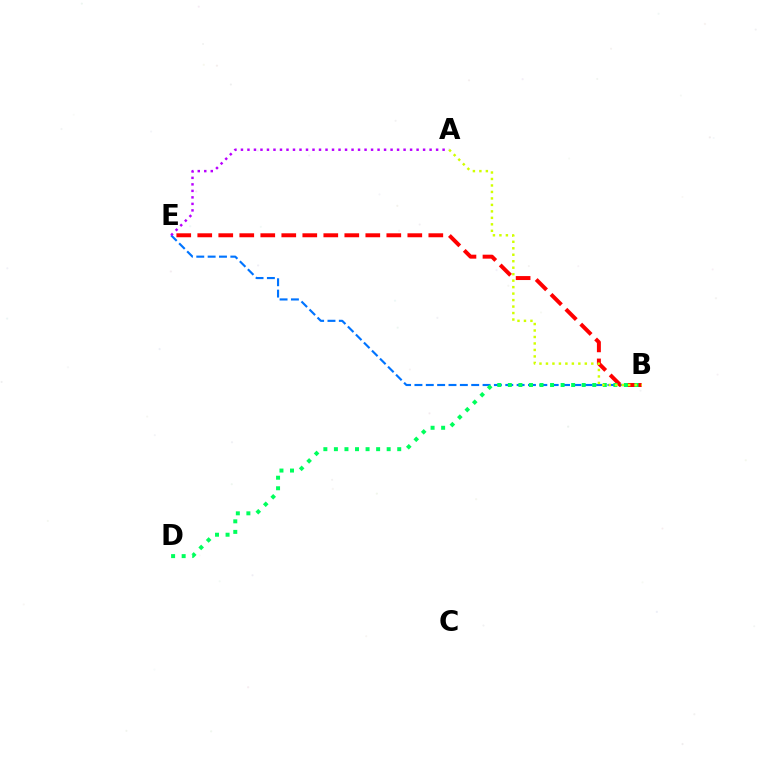{('B', 'E'): [{'color': '#0074ff', 'line_style': 'dashed', 'thickness': 1.54}, {'color': '#ff0000', 'line_style': 'dashed', 'thickness': 2.85}], ('B', 'D'): [{'color': '#00ff5c', 'line_style': 'dotted', 'thickness': 2.87}], ('A', 'E'): [{'color': '#b900ff', 'line_style': 'dotted', 'thickness': 1.77}], ('A', 'B'): [{'color': '#d1ff00', 'line_style': 'dotted', 'thickness': 1.76}]}